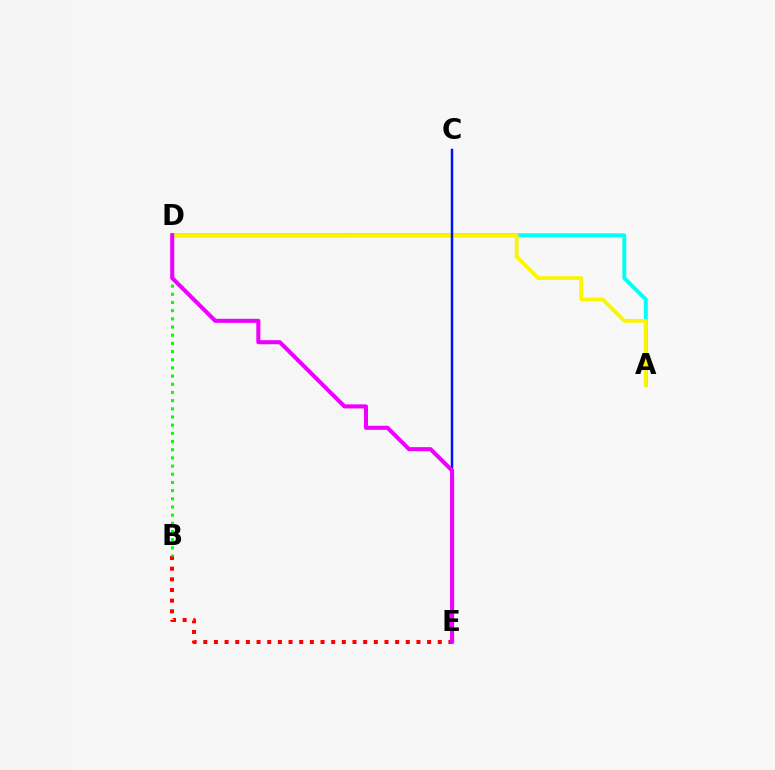{('B', 'E'): [{'color': '#ff0000', 'line_style': 'dotted', 'thickness': 2.9}], ('A', 'D'): [{'color': '#00fff6', 'line_style': 'solid', 'thickness': 2.81}, {'color': '#fcf500', 'line_style': 'solid', 'thickness': 2.68}], ('B', 'D'): [{'color': '#08ff00', 'line_style': 'dotted', 'thickness': 2.22}], ('C', 'E'): [{'color': '#0010ff', 'line_style': 'solid', 'thickness': 1.78}], ('D', 'E'): [{'color': '#ee00ff', 'line_style': 'solid', 'thickness': 2.92}]}